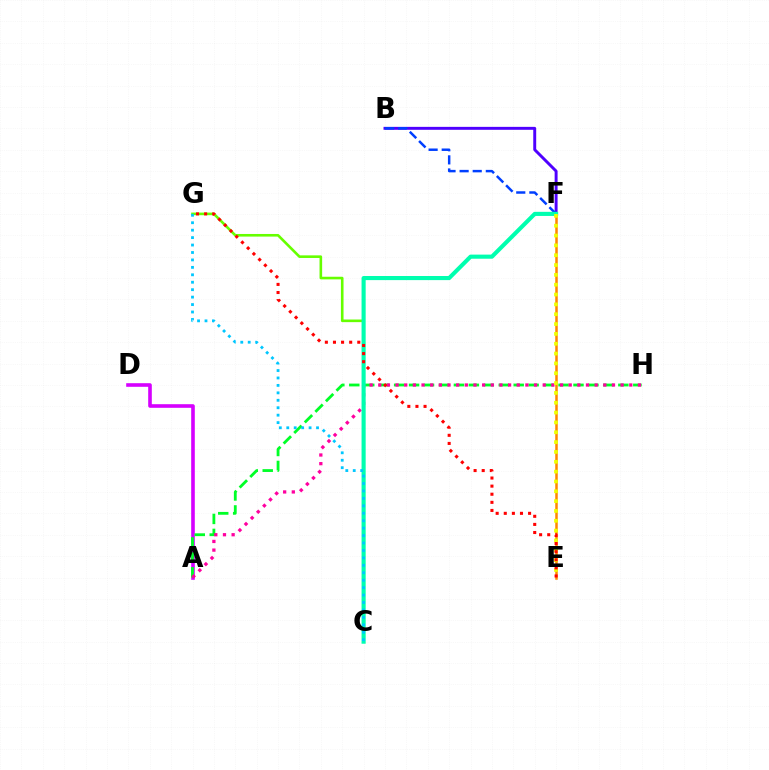{('B', 'F'): [{'color': '#4f00ff', 'line_style': 'solid', 'thickness': 2.12}, {'color': '#003fff', 'line_style': 'dashed', 'thickness': 1.78}], ('A', 'D'): [{'color': '#d600ff', 'line_style': 'solid', 'thickness': 2.6}], ('C', 'G'): [{'color': '#66ff00', 'line_style': 'solid', 'thickness': 1.89}, {'color': '#00c7ff', 'line_style': 'dotted', 'thickness': 2.02}], ('E', 'F'): [{'color': '#ff8800', 'line_style': 'solid', 'thickness': 1.81}, {'color': '#eeff00', 'line_style': 'dotted', 'thickness': 2.67}], ('A', 'H'): [{'color': '#00ff27', 'line_style': 'dashed', 'thickness': 2.03}, {'color': '#ff00a0', 'line_style': 'dotted', 'thickness': 2.35}], ('C', 'F'): [{'color': '#00ffaf', 'line_style': 'solid', 'thickness': 2.96}], ('E', 'G'): [{'color': '#ff0000', 'line_style': 'dotted', 'thickness': 2.2}]}